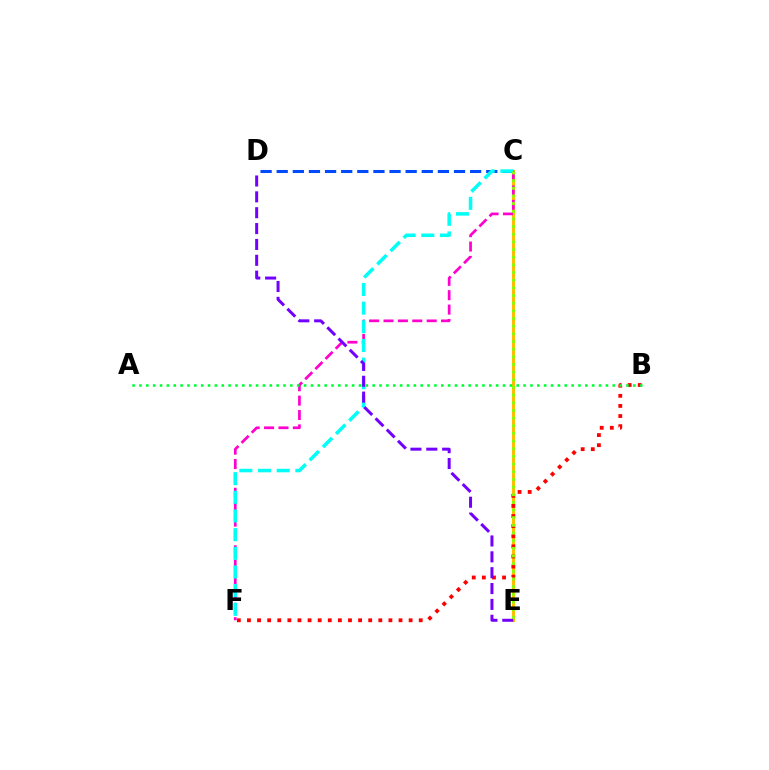{('C', 'E'): [{'color': '#ffbd00', 'line_style': 'solid', 'thickness': 2.22}, {'color': '#84ff00', 'line_style': 'dotted', 'thickness': 2.08}], ('B', 'F'): [{'color': '#ff0000', 'line_style': 'dotted', 'thickness': 2.75}], ('C', 'F'): [{'color': '#ff00cf', 'line_style': 'dashed', 'thickness': 1.95}, {'color': '#00fff6', 'line_style': 'dashed', 'thickness': 2.54}], ('C', 'D'): [{'color': '#004bff', 'line_style': 'dashed', 'thickness': 2.19}], ('D', 'E'): [{'color': '#7200ff', 'line_style': 'dashed', 'thickness': 2.15}], ('A', 'B'): [{'color': '#00ff39', 'line_style': 'dotted', 'thickness': 1.86}]}